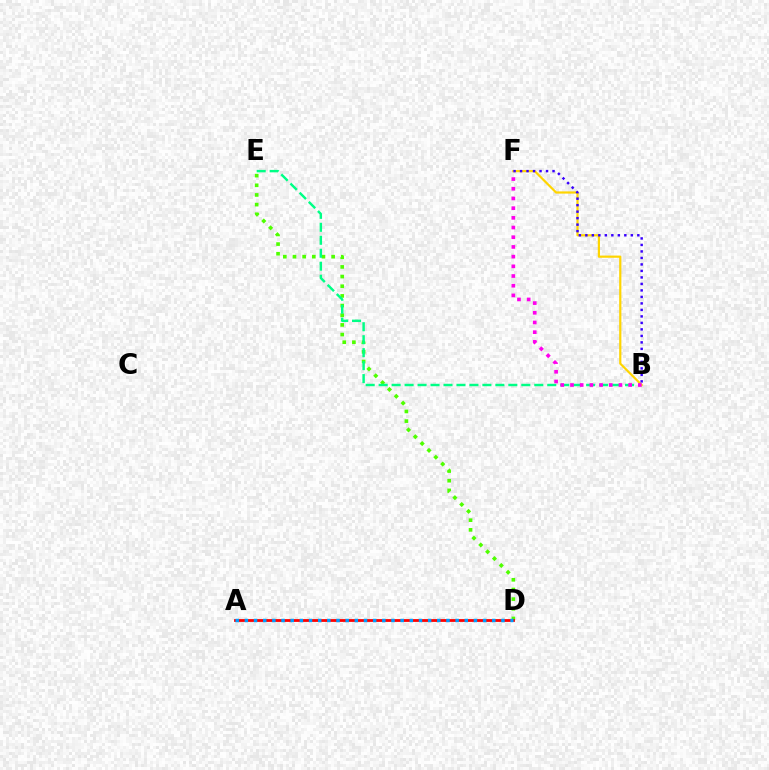{('D', 'E'): [{'color': '#4fff00', 'line_style': 'dotted', 'thickness': 2.63}], ('A', 'D'): [{'color': '#ff0000', 'line_style': 'solid', 'thickness': 2.01}, {'color': '#009eff', 'line_style': 'dotted', 'thickness': 2.49}], ('B', 'E'): [{'color': '#00ff86', 'line_style': 'dashed', 'thickness': 1.76}], ('B', 'F'): [{'color': '#ffd500', 'line_style': 'solid', 'thickness': 1.58}, {'color': '#3700ff', 'line_style': 'dotted', 'thickness': 1.77}, {'color': '#ff00ed', 'line_style': 'dotted', 'thickness': 2.63}]}